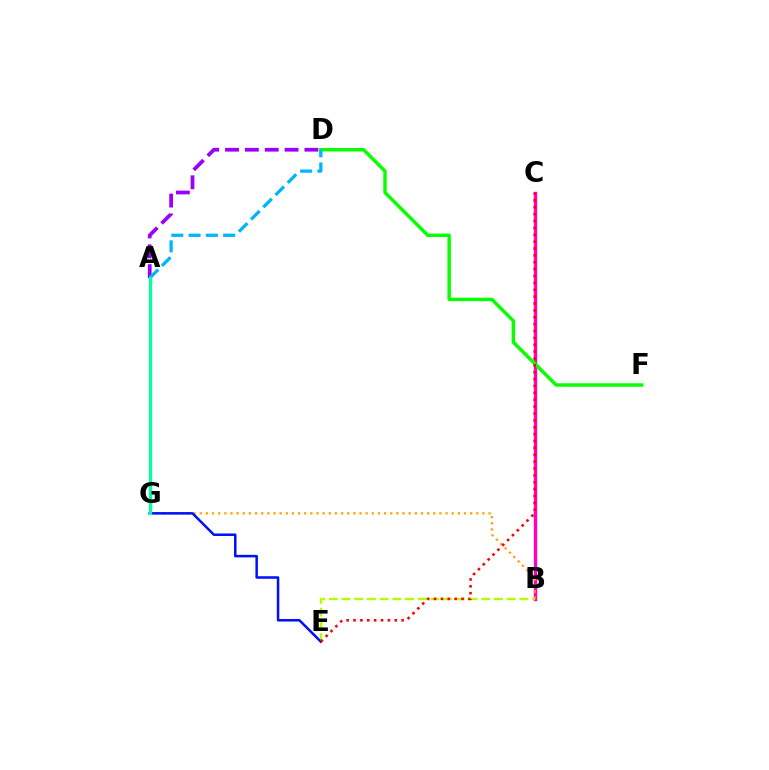{('B', 'C'): [{'color': '#ff00bd', 'line_style': 'solid', 'thickness': 2.42}], ('B', 'E'): [{'color': '#b3ff00', 'line_style': 'dashed', 'thickness': 1.73}], ('D', 'F'): [{'color': '#08ff00', 'line_style': 'solid', 'thickness': 2.48}], ('B', 'G'): [{'color': '#ffa500', 'line_style': 'dotted', 'thickness': 1.67}], ('A', 'D'): [{'color': '#9b00ff', 'line_style': 'dashed', 'thickness': 2.7}, {'color': '#00b5ff', 'line_style': 'dashed', 'thickness': 2.35}], ('E', 'G'): [{'color': '#0010ff', 'line_style': 'solid', 'thickness': 1.81}], ('C', 'E'): [{'color': '#ff0000', 'line_style': 'dotted', 'thickness': 1.87}], ('A', 'G'): [{'color': '#00ff9d', 'line_style': 'solid', 'thickness': 2.3}]}